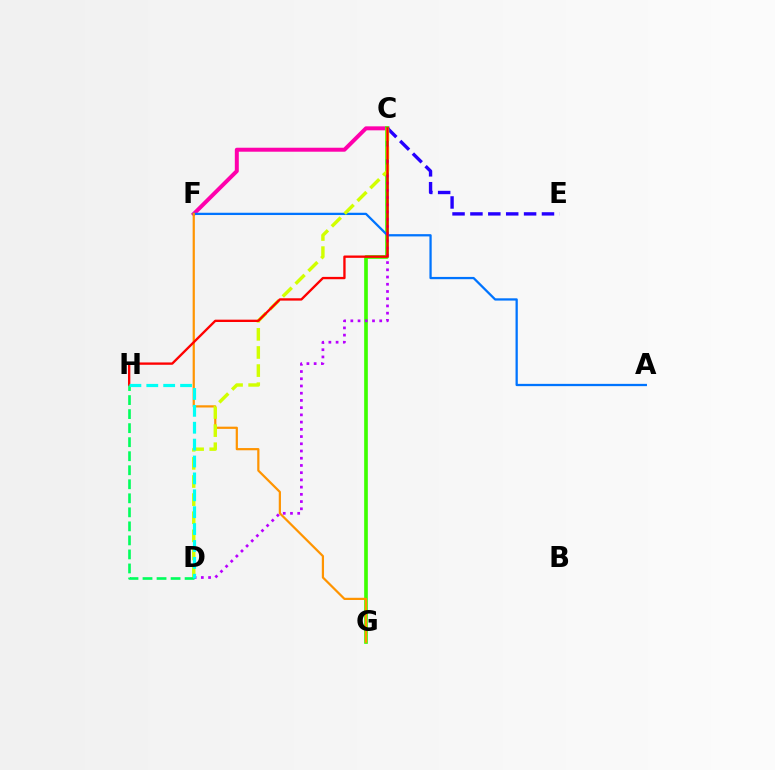{('C', 'F'): [{'color': '#ff00ac', 'line_style': 'solid', 'thickness': 2.87}], ('C', 'E'): [{'color': '#2500ff', 'line_style': 'dashed', 'thickness': 2.43}], ('C', 'G'): [{'color': '#3dff00', 'line_style': 'solid', 'thickness': 2.65}], ('A', 'F'): [{'color': '#0074ff', 'line_style': 'solid', 'thickness': 1.63}], ('F', 'G'): [{'color': '#ff9400', 'line_style': 'solid', 'thickness': 1.59}], ('C', 'D'): [{'color': '#b900ff', 'line_style': 'dotted', 'thickness': 1.96}, {'color': '#d1ff00', 'line_style': 'dashed', 'thickness': 2.46}], ('C', 'H'): [{'color': '#ff0000', 'line_style': 'solid', 'thickness': 1.68}], ('D', 'H'): [{'color': '#00ff5c', 'line_style': 'dashed', 'thickness': 1.91}, {'color': '#00fff6', 'line_style': 'dashed', 'thickness': 2.29}]}